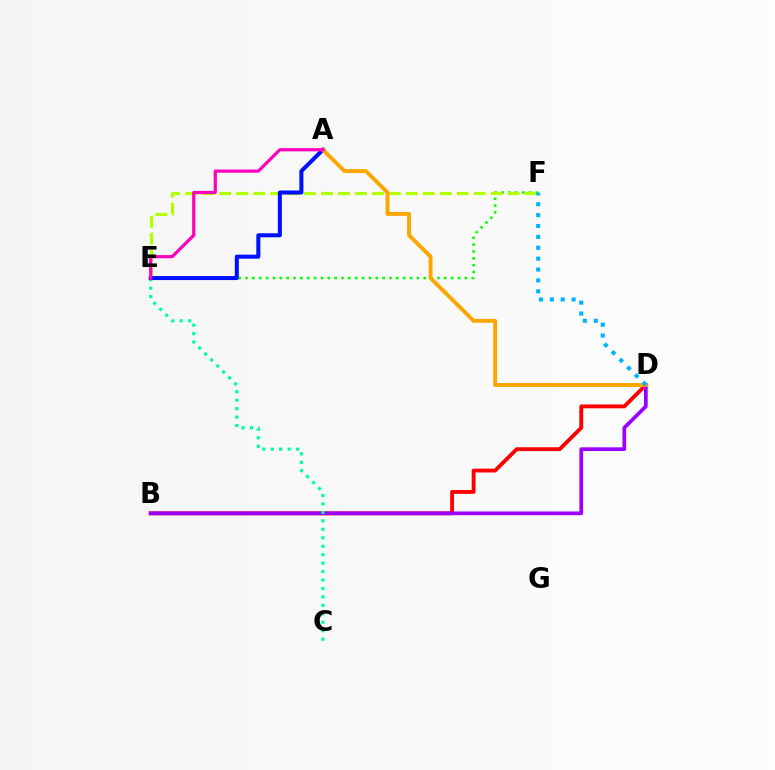{('B', 'D'): [{'color': '#ff0000', 'line_style': 'solid', 'thickness': 2.78}, {'color': '#9b00ff', 'line_style': 'solid', 'thickness': 2.67}], ('E', 'F'): [{'color': '#08ff00', 'line_style': 'dotted', 'thickness': 1.86}, {'color': '#b3ff00', 'line_style': 'dashed', 'thickness': 2.31}], ('C', 'E'): [{'color': '#00ff9d', 'line_style': 'dotted', 'thickness': 2.29}], ('A', 'E'): [{'color': '#0010ff', 'line_style': 'solid', 'thickness': 2.91}, {'color': '#ff00bd', 'line_style': 'solid', 'thickness': 2.31}], ('A', 'D'): [{'color': '#ffa500', 'line_style': 'solid', 'thickness': 2.82}], ('D', 'F'): [{'color': '#00b5ff', 'line_style': 'dotted', 'thickness': 2.96}]}